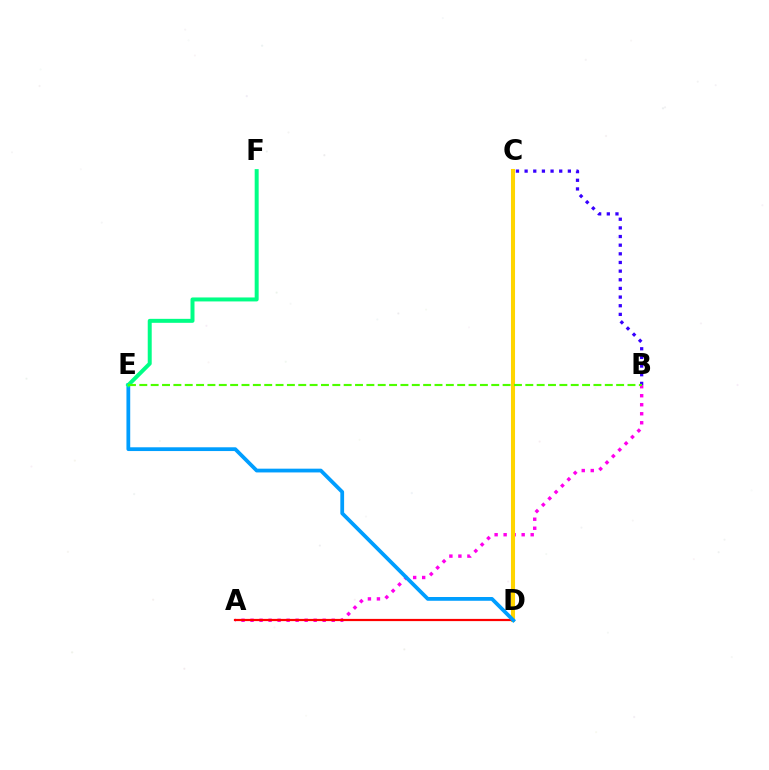{('A', 'B'): [{'color': '#ff00ed', 'line_style': 'dotted', 'thickness': 2.45}], ('C', 'D'): [{'color': '#ffd500', 'line_style': 'solid', 'thickness': 2.93}], ('A', 'D'): [{'color': '#ff0000', 'line_style': 'solid', 'thickness': 1.59}], ('B', 'C'): [{'color': '#3700ff', 'line_style': 'dotted', 'thickness': 2.35}], ('D', 'E'): [{'color': '#009eff', 'line_style': 'solid', 'thickness': 2.71}], ('E', 'F'): [{'color': '#00ff86', 'line_style': 'solid', 'thickness': 2.86}], ('B', 'E'): [{'color': '#4fff00', 'line_style': 'dashed', 'thickness': 1.54}]}